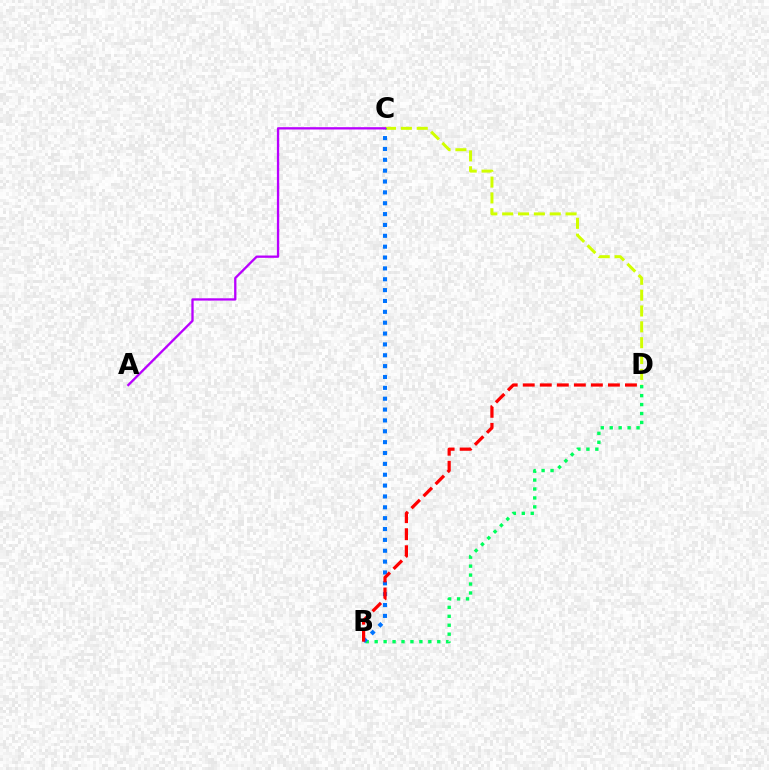{('C', 'D'): [{'color': '#d1ff00', 'line_style': 'dashed', 'thickness': 2.15}], ('B', 'D'): [{'color': '#00ff5c', 'line_style': 'dotted', 'thickness': 2.43}, {'color': '#ff0000', 'line_style': 'dashed', 'thickness': 2.31}], ('B', 'C'): [{'color': '#0074ff', 'line_style': 'dotted', 'thickness': 2.95}], ('A', 'C'): [{'color': '#b900ff', 'line_style': 'solid', 'thickness': 1.67}]}